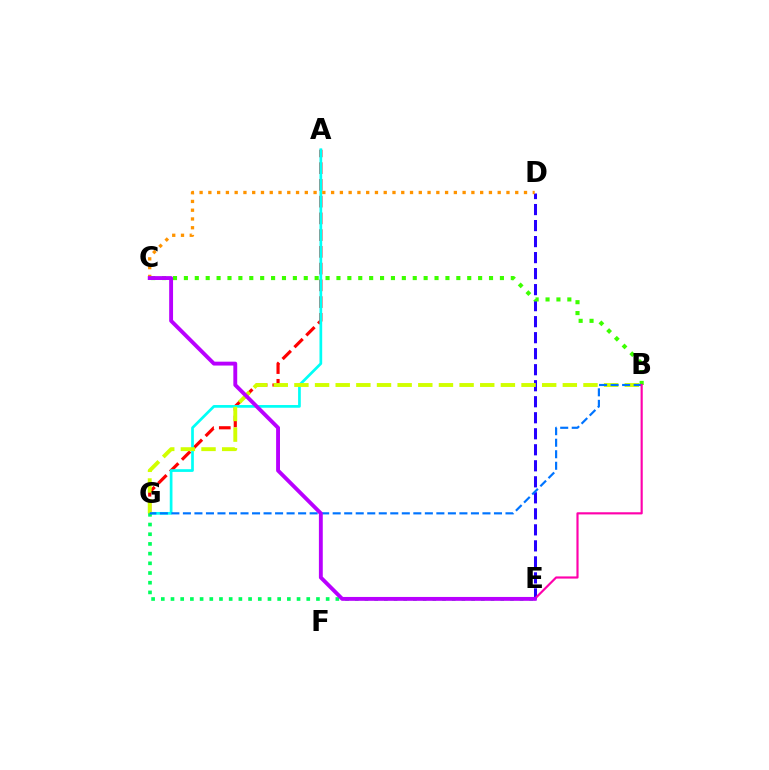{('A', 'G'): [{'color': '#ff0000', 'line_style': 'dashed', 'thickness': 2.27}, {'color': '#00fff6', 'line_style': 'solid', 'thickness': 1.95}], ('D', 'E'): [{'color': '#2500ff', 'line_style': 'dashed', 'thickness': 2.18}], ('B', 'C'): [{'color': '#3dff00', 'line_style': 'dotted', 'thickness': 2.96}], ('E', 'G'): [{'color': '#00ff5c', 'line_style': 'dotted', 'thickness': 2.63}], ('C', 'D'): [{'color': '#ff9400', 'line_style': 'dotted', 'thickness': 2.38}], ('B', 'G'): [{'color': '#d1ff00', 'line_style': 'dashed', 'thickness': 2.8}, {'color': '#0074ff', 'line_style': 'dashed', 'thickness': 1.57}], ('B', 'E'): [{'color': '#ff00ac', 'line_style': 'solid', 'thickness': 1.56}], ('C', 'E'): [{'color': '#b900ff', 'line_style': 'solid', 'thickness': 2.79}]}